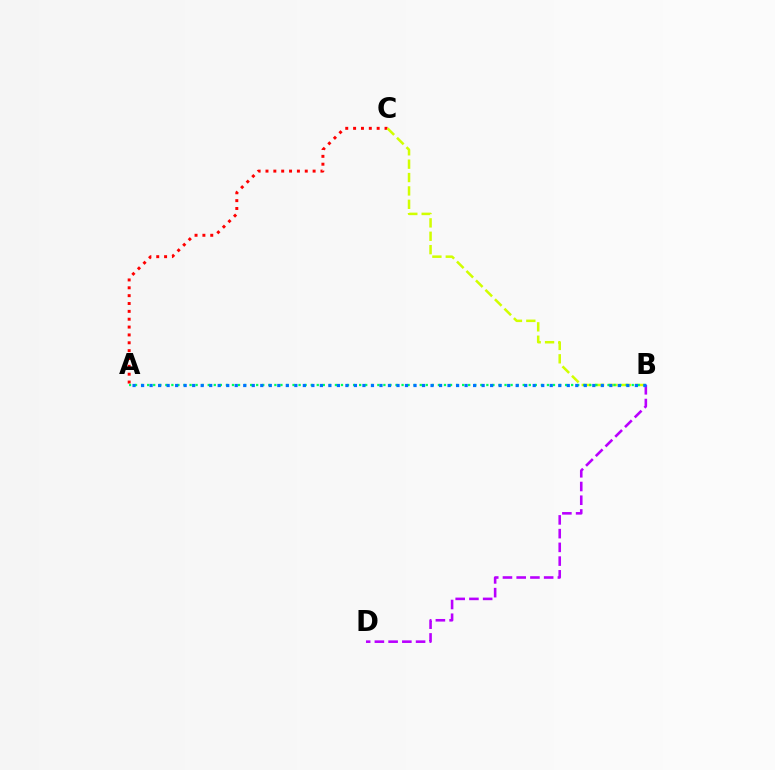{('A', 'C'): [{'color': '#ff0000', 'line_style': 'dotted', 'thickness': 2.13}], ('B', 'D'): [{'color': '#b900ff', 'line_style': 'dashed', 'thickness': 1.87}], ('B', 'C'): [{'color': '#d1ff00', 'line_style': 'dashed', 'thickness': 1.82}], ('A', 'B'): [{'color': '#00ff5c', 'line_style': 'dotted', 'thickness': 1.65}, {'color': '#0074ff', 'line_style': 'dotted', 'thickness': 2.31}]}